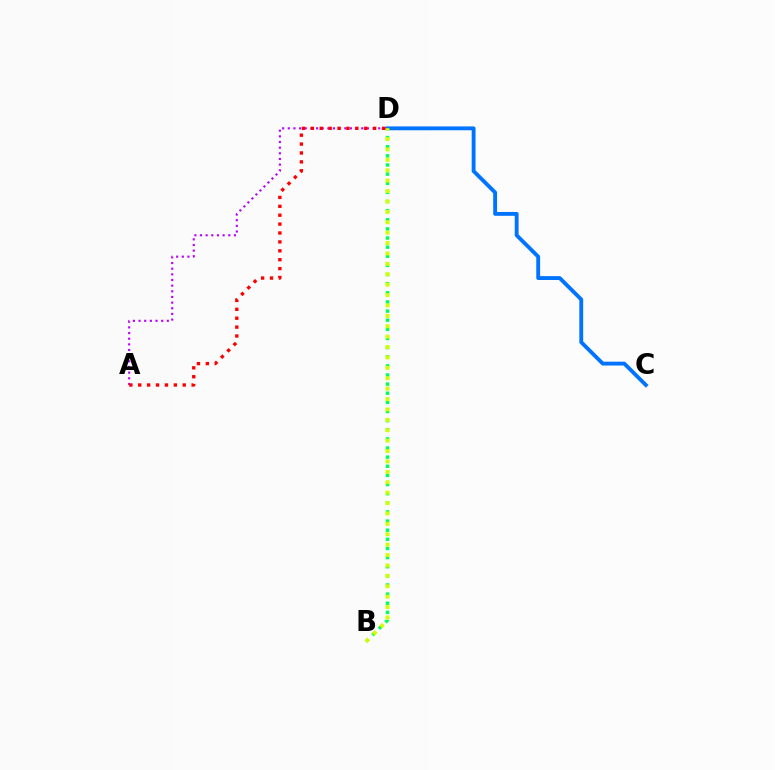{('C', 'D'): [{'color': '#0074ff', 'line_style': 'solid', 'thickness': 2.78}], ('A', 'D'): [{'color': '#b900ff', 'line_style': 'dotted', 'thickness': 1.54}, {'color': '#ff0000', 'line_style': 'dotted', 'thickness': 2.42}], ('B', 'D'): [{'color': '#00ff5c', 'line_style': 'dotted', 'thickness': 2.48}, {'color': '#d1ff00', 'line_style': 'dotted', 'thickness': 2.83}]}